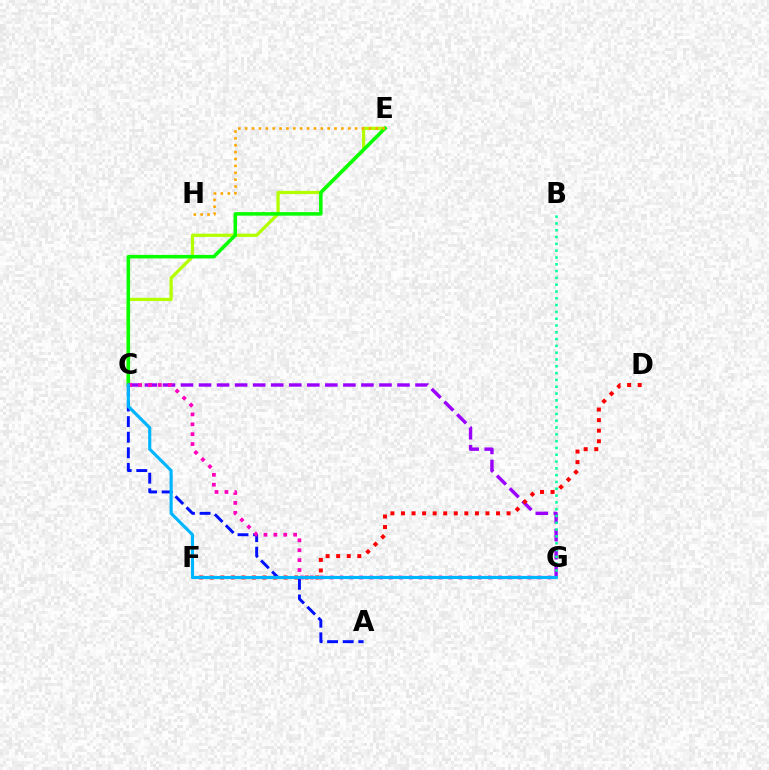{('C', 'E'): [{'color': '#b3ff00', 'line_style': 'solid', 'thickness': 2.35}, {'color': '#08ff00', 'line_style': 'solid', 'thickness': 2.55}], ('E', 'H'): [{'color': '#ffa500', 'line_style': 'dotted', 'thickness': 1.87}], ('C', 'G'): [{'color': '#9b00ff', 'line_style': 'dashed', 'thickness': 2.45}, {'color': '#ff00bd', 'line_style': 'dotted', 'thickness': 2.69}, {'color': '#00b5ff', 'line_style': 'solid', 'thickness': 2.26}], ('B', 'G'): [{'color': '#00ff9d', 'line_style': 'dotted', 'thickness': 1.85}], ('D', 'F'): [{'color': '#ff0000', 'line_style': 'dotted', 'thickness': 2.87}], ('A', 'C'): [{'color': '#0010ff', 'line_style': 'dashed', 'thickness': 2.12}]}